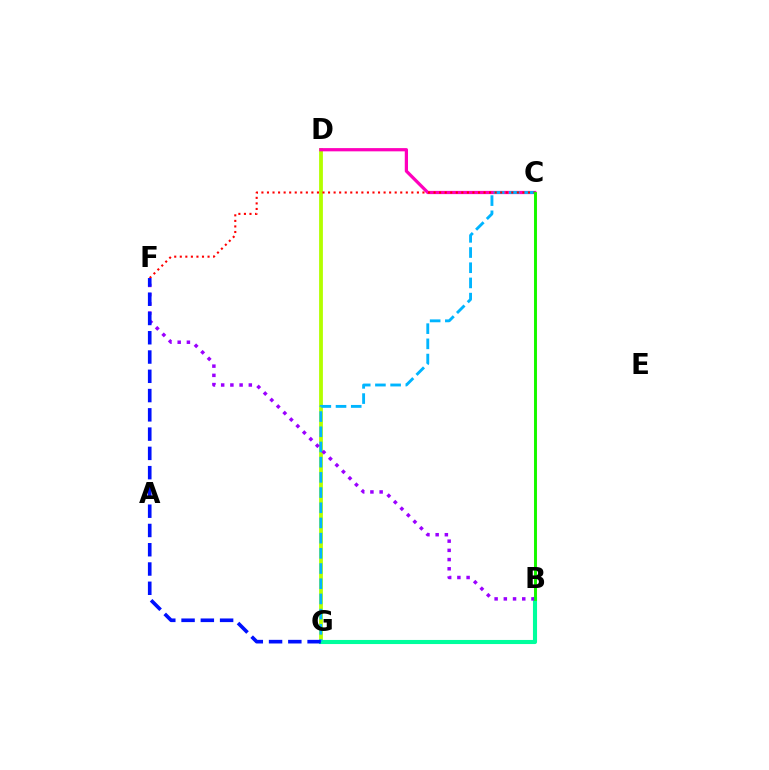{('D', 'G'): [{'color': '#b3ff00', 'line_style': 'solid', 'thickness': 2.74}], ('C', 'D'): [{'color': '#ff00bd', 'line_style': 'solid', 'thickness': 2.33}], ('B', 'C'): [{'color': '#ffa500', 'line_style': 'solid', 'thickness': 2.18}, {'color': '#08ff00', 'line_style': 'solid', 'thickness': 2.0}], ('B', 'G'): [{'color': '#00ff9d', 'line_style': 'solid', 'thickness': 2.95}], ('C', 'G'): [{'color': '#00b5ff', 'line_style': 'dashed', 'thickness': 2.06}], ('C', 'F'): [{'color': '#ff0000', 'line_style': 'dotted', 'thickness': 1.51}], ('B', 'F'): [{'color': '#9b00ff', 'line_style': 'dotted', 'thickness': 2.5}], ('F', 'G'): [{'color': '#0010ff', 'line_style': 'dashed', 'thickness': 2.62}]}